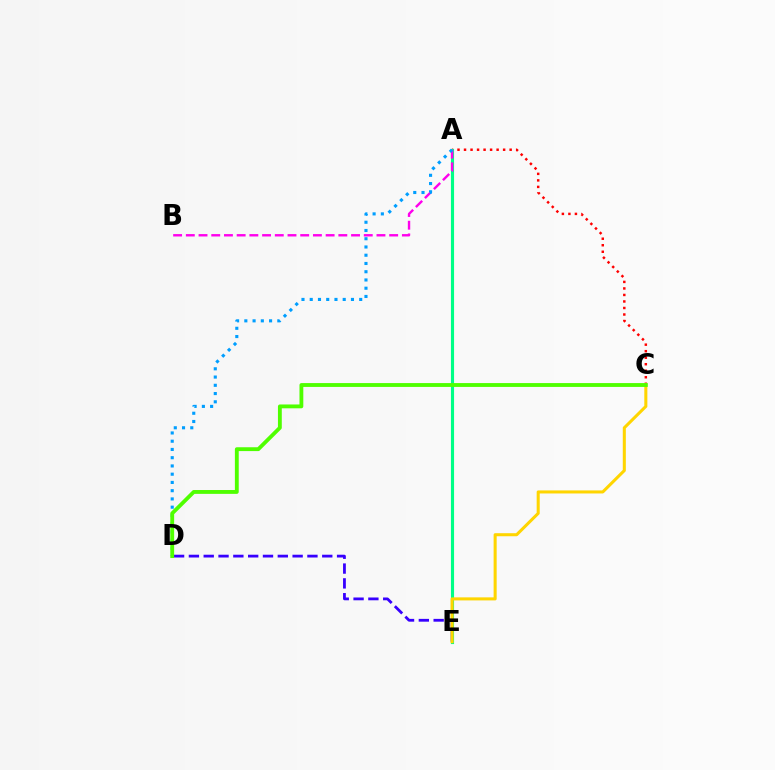{('D', 'E'): [{'color': '#3700ff', 'line_style': 'dashed', 'thickness': 2.01}], ('A', 'C'): [{'color': '#ff0000', 'line_style': 'dotted', 'thickness': 1.77}], ('A', 'E'): [{'color': '#00ff86', 'line_style': 'solid', 'thickness': 2.25}], ('C', 'E'): [{'color': '#ffd500', 'line_style': 'solid', 'thickness': 2.2}], ('A', 'B'): [{'color': '#ff00ed', 'line_style': 'dashed', 'thickness': 1.73}], ('A', 'D'): [{'color': '#009eff', 'line_style': 'dotted', 'thickness': 2.24}], ('C', 'D'): [{'color': '#4fff00', 'line_style': 'solid', 'thickness': 2.77}]}